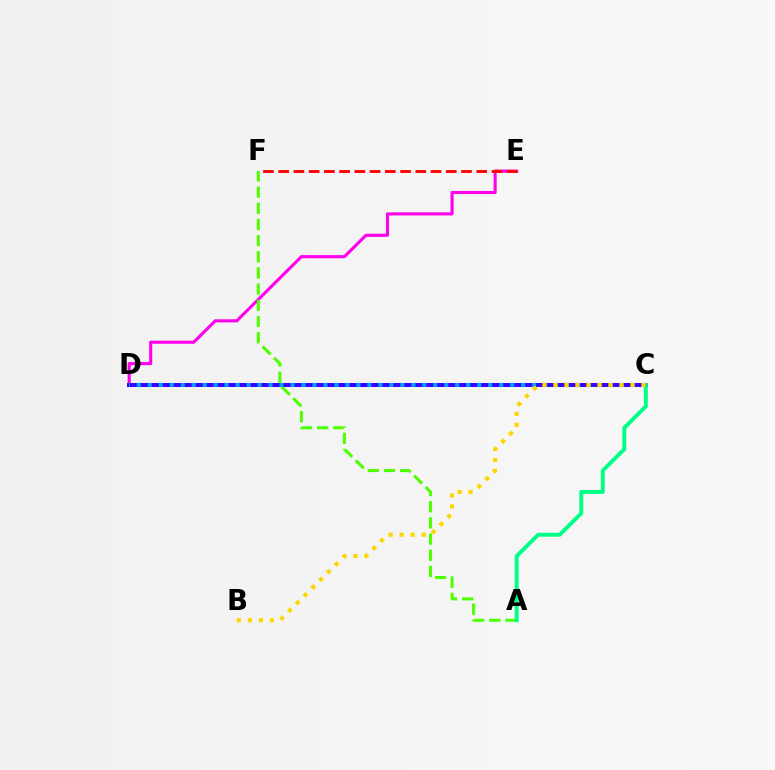{('D', 'E'): [{'color': '#ff00ed', 'line_style': 'solid', 'thickness': 2.24}], ('A', 'F'): [{'color': '#4fff00', 'line_style': 'dashed', 'thickness': 2.2}], ('E', 'F'): [{'color': '#ff0000', 'line_style': 'dashed', 'thickness': 2.07}], ('C', 'D'): [{'color': '#3700ff', 'line_style': 'solid', 'thickness': 2.86}, {'color': '#009eff', 'line_style': 'dotted', 'thickness': 2.98}], ('A', 'C'): [{'color': '#00ff86', 'line_style': 'solid', 'thickness': 2.82}], ('B', 'C'): [{'color': '#ffd500', 'line_style': 'dotted', 'thickness': 2.99}]}